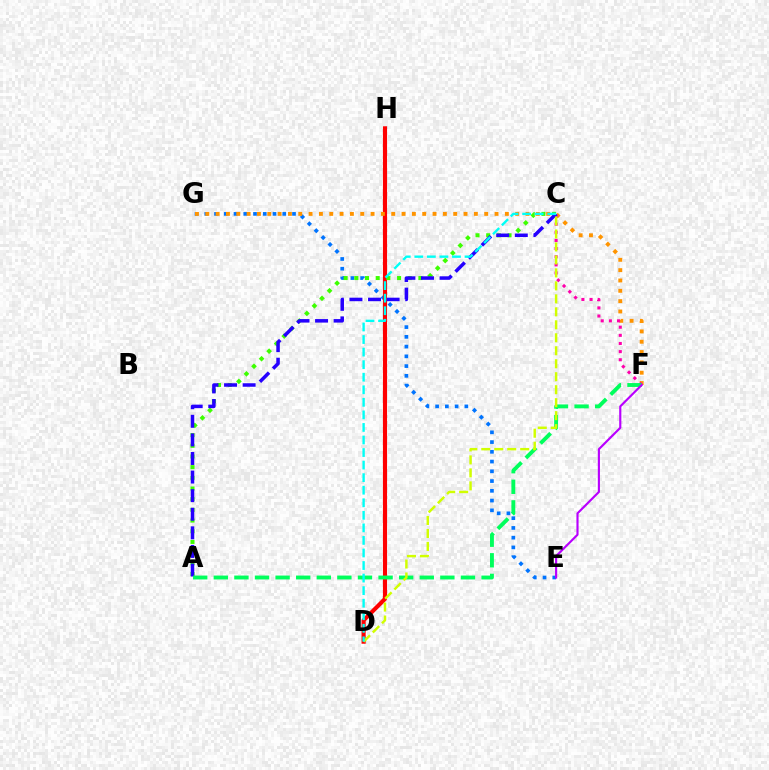{('E', 'G'): [{'color': '#0074ff', 'line_style': 'dotted', 'thickness': 2.65}], ('D', 'H'): [{'color': '#ff0000', 'line_style': 'solid', 'thickness': 2.96}], ('A', 'C'): [{'color': '#3dff00', 'line_style': 'dotted', 'thickness': 2.9}, {'color': '#2500ff', 'line_style': 'dashed', 'thickness': 2.53}], ('F', 'G'): [{'color': '#ff9400', 'line_style': 'dotted', 'thickness': 2.81}], ('C', 'F'): [{'color': '#ff00ac', 'line_style': 'dotted', 'thickness': 2.21}], ('A', 'F'): [{'color': '#00ff5c', 'line_style': 'dashed', 'thickness': 2.8}], ('C', 'D'): [{'color': '#d1ff00', 'line_style': 'dashed', 'thickness': 1.76}, {'color': '#00fff6', 'line_style': 'dashed', 'thickness': 1.71}], ('E', 'F'): [{'color': '#b900ff', 'line_style': 'solid', 'thickness': 1.55}]}